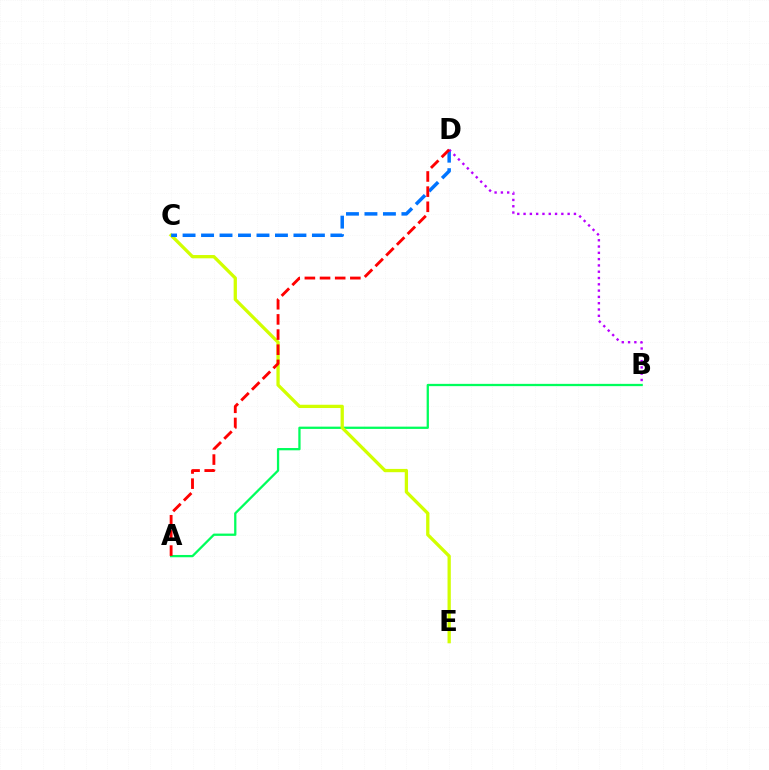{('A', 'B'): [{'color': '#00ff5c', 'line_style': 'solid', 'thickness': 1.64}], ('C', 'E'): [{'color': '#d1ff00', 'line_style': 'solid', 'thickness': 2.37}], ('C', 'D'): [{'color': '#0074ff', 'line_style': 'dashed', 'thickness': 2.51}], ('B', 'D'): [{'color': '#b900ff', 'line_style': 'dotted', 'thickness': 1.71}], ('A', 'D'): [{'color': '#ff0000', 'line_style': 'dashed', 'thickness': 2.06}]}